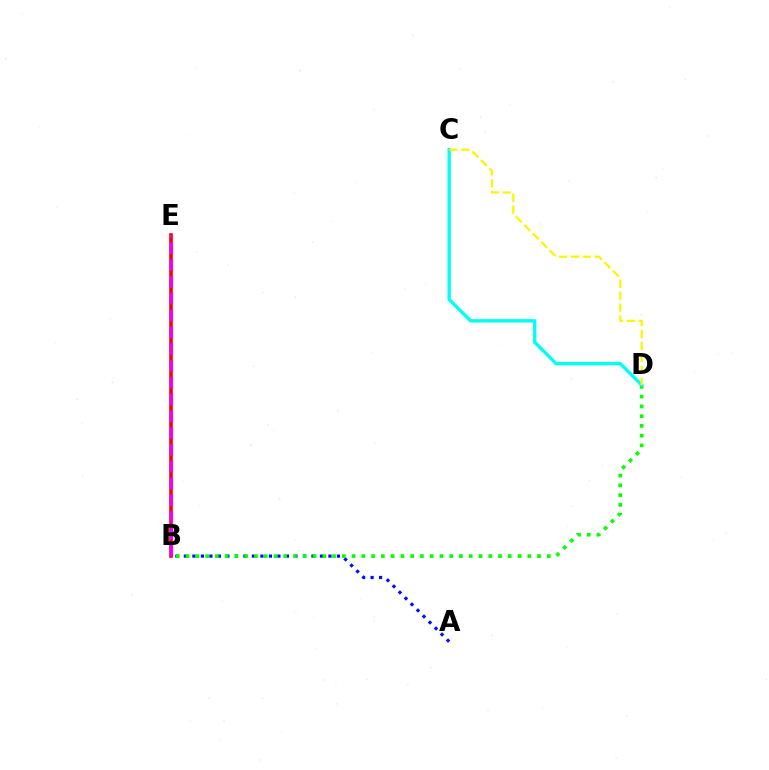{('B', 'E'): [{'color': '#ff0000', 'line_style': 'solid', 'thickness': 2.61}, {'color': '#ee00ff', 'line_style': 'dashed', 'thickness': 2.28}], ('A', 'B'): [{'color': '#0010ff', 'line_style': 'dotted', 'thickness': 2.31}], ('B', 'D'): [{'color': '#08ff00', 'line_style': 'dotted', 'thickness': 2.65}], ('C', 'D'): [{'color': '#00fff6', 'line_style': 'solid', 'thickness': 2.44}, {'color': '#fcf500', 'line_style': 'dashed', 'thickness': 1.62}]}